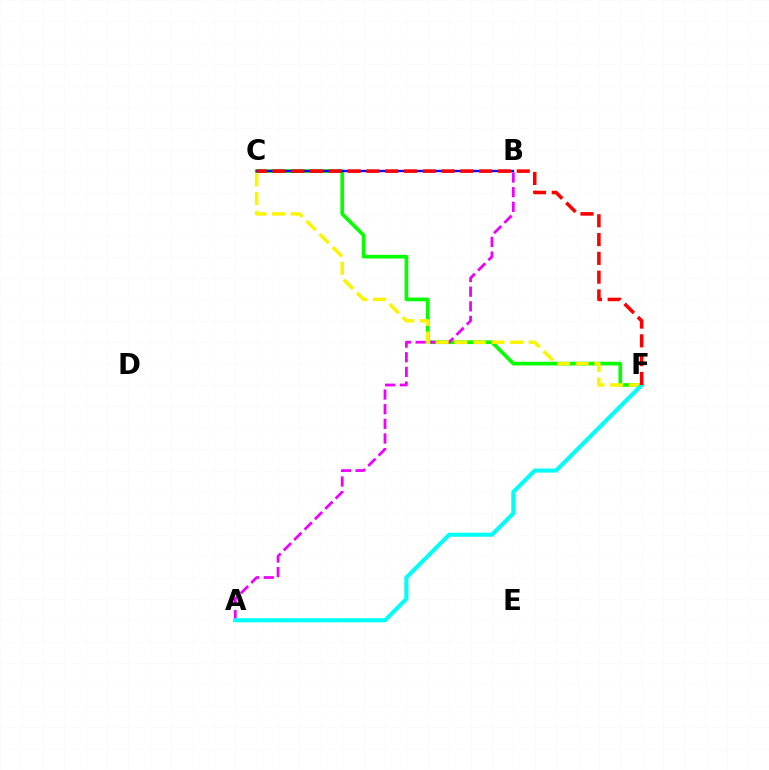{('C', 'F'): [{'color': '#08ff00', 'line_style': 'solid', 'thickness': 2.65}, {'color': '#fcf500', 'line_style': 'dashed', 'thickness': 2.53}, {'color': '#ff0000', 'line_style': 'dashed', 'thickness': 2.55}], ('A', 'B'): [{'color': '#ee00ff', 'line_style': 'dashed', 'thickness': 1.99}], ('A', 'F'): [{'color': '#00fff6', 'line_style': 'solid', 'thickness': 2.94}], ('B', 'C'): [{'color': '#0010ff', 'line_style': 'solid', 'thickness': 1.7}]}